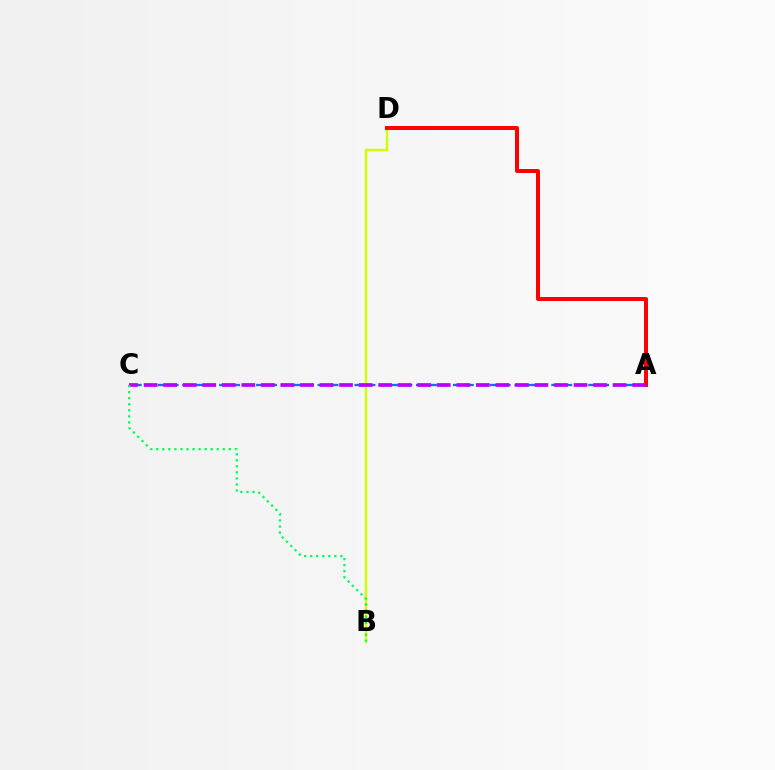{('A', 'C'): [{'color': '#0074ff', 'line_style': 'dashed', 'thickness': 1.67}, {'color': '#b900ff', 'line_style': 'dashed', 'thickness': 2.65}], ('B', 'D'): [{'color': '#d1ff00', 'line_style': 'solid', 'thickness': 1.75}], ('A', 'D'): [{'color': '#ff0000', 'line_style': 'solid', 'thickness': 2.86}], ('B', 'C'): [{'color': '#00ff5c', 'line_style': 'dotted', 'thickness': 1.64}]}